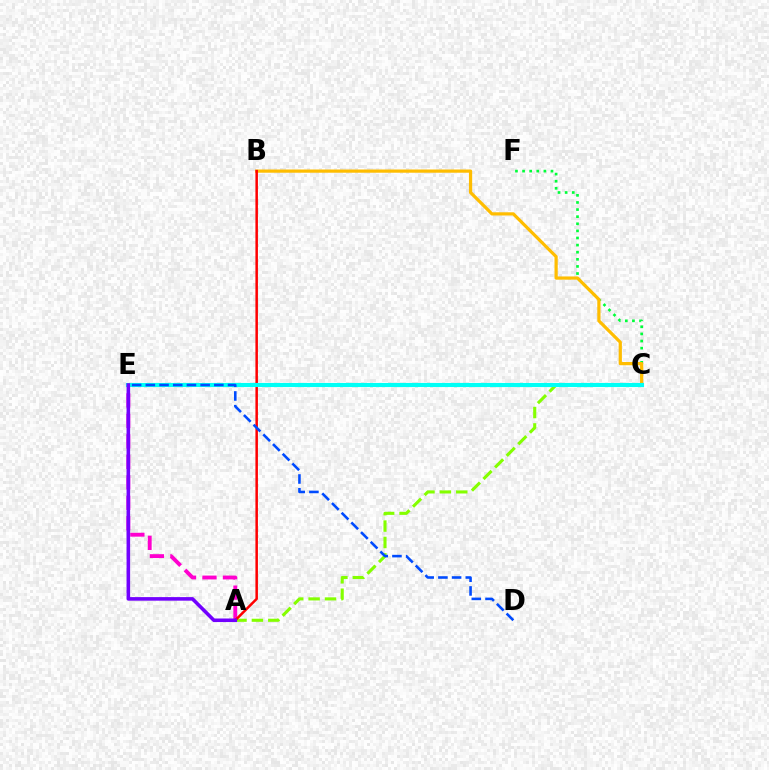{('A', 'E'): [{'color': '#ff00cf', 'line_style': 'dashed', 'thickness': 2.78}, {'color': '#7200ff', 'line_style': 'solid', 'thickness': 2.57}], ('C', 'F'): [{'color': '#00ff39', 'line_style': 'dotted', 'thickness': 1.93}], ('B', 'C'): [{'color': '#ffbd00', 'line_style': 'solid', 'thickness': 2.31}], ('A', 'C'): [{'color': '#84ff00', 'line_style': 'dashed', 'thickness': 2.23}], ('A', 'B'): [{'color': '#ff0000', 'line_style': 'solid', 'thickness': 1.81}], ('C', 'E'): [{'color': '#00fff6', 'line_style': 'solid', 'thickness': 2.96}], ('D', 'E'): [{'color': '#004bff', 'line_style': 'dashed', 'thickness': 1.86}]}